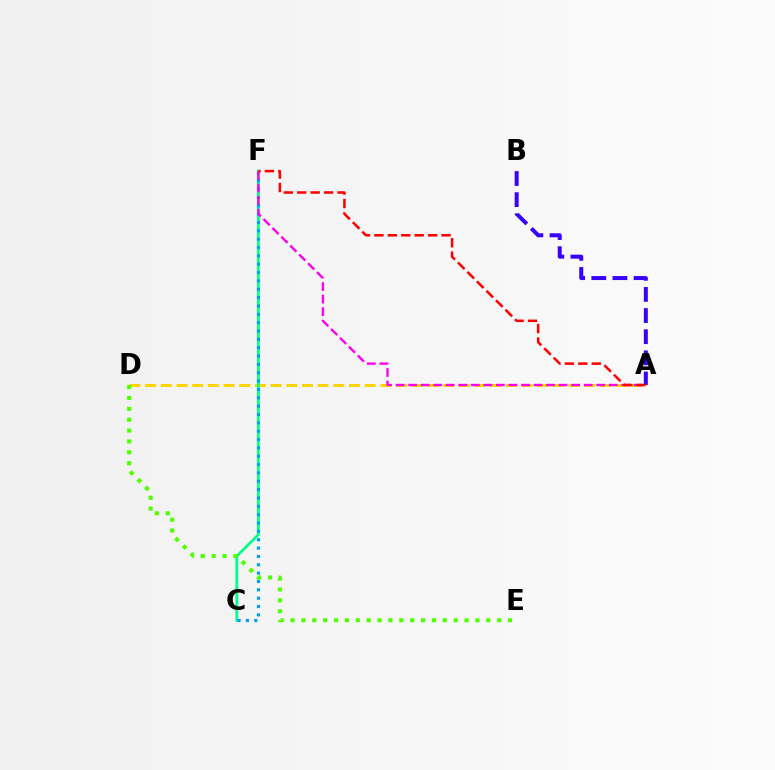{('A', 'D'): [{'color': '#ffd500', 'line_style': 'dashed', 'thickness': 2.13}], ('C', 'F'): [{'color': '#00ff86', 'line_style': 'solid', 'thickness': 1.99}, {'color': '#009eff', 'line_style': 'dotted', 'thickness': 2.27}], ('A', 'B'): [{'color': '#3700ff', 'line_style': 'dashed', 'thickness': 2.87}], ('D', 'E'): [{'color': '#4fff00', 'line_style': 'dotted', 'thickness': 2.95}], ('A', 'F'): [{'color': '#ff00ed', 'line_style': 'dashed', 'thickness': 1.7}, {'color': '#ff0000', 'line_style': 'dashed', 'thickness': 1.82}]}